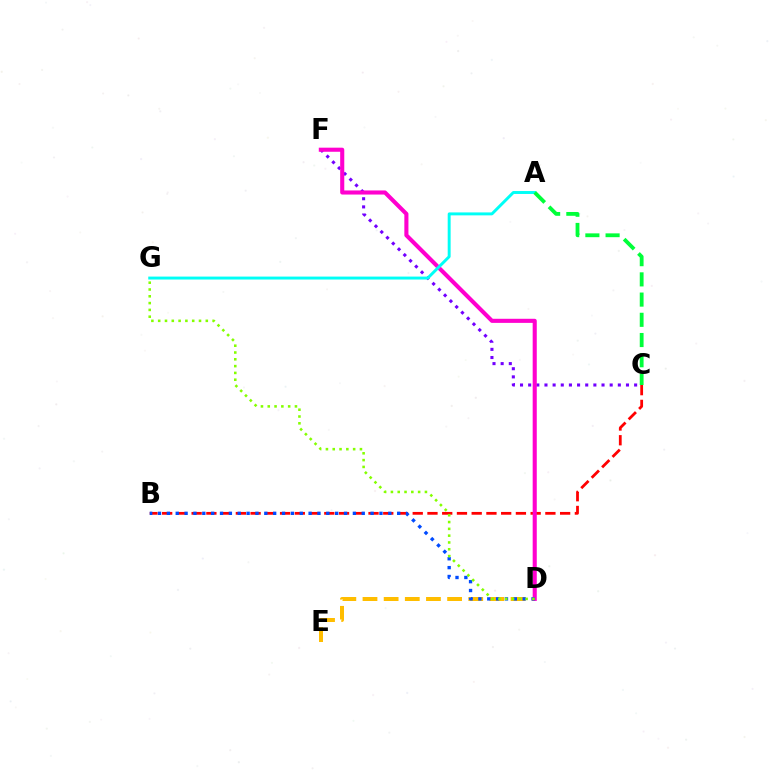{('B', 'C'): [{'color': '#ff0000', 'line_style': 'dashed', 'thickness': 2.0}], ('C', 'F'): [{'color': '#7200ff', 'line_style': 'dotted', 'thickness': 2.21}], ('D', 'E'): [{'color': '#ffbd00', 'line_style': 'dashed', 'thickness': 2.87}], ('D', 'F'): [{'color': '#ff00cf', 'line_style': 'solid', 'thickness': 2.95}], ('B', 'D'): [{'color': '#004bff', 'line_style': 'dotted', 'thickness': 2.41}], ('D', 'G'): [{'color': '#84ff00', 'line_style': 'dotted', 'thickness': 1.85}], ('A', 'G'): [{'color': '#00fff6', 'line_style': 'solid', 'thickness': 2.12}], ('A', 'C'): [{'color': '#00ff39', 'line_style': 'dashed', 'thickness': 2.75}]}